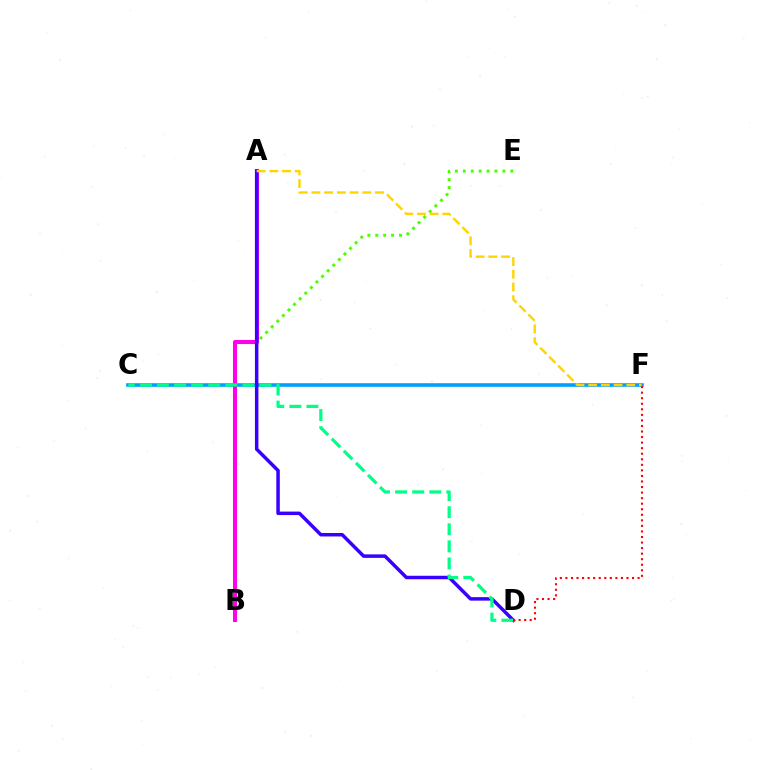{('B', 'E'): [{'color': '#4fff00', 'line_style': 'dotted', 'thickness': 2.15}], ('C', 'F'): [{'color': '#009eff', 'line_style': 'solid', 'thickness': 2.58}], ('A', 'B'): [{'color': '#ff00ed', 'line_style': 'solid', 'thickness': 2.93}], ('A', 'D'): [{'color': '#3700ff', 'line_style': 'solid', 'thickness': 2.51}], ('C', 'D'): [{'color': '#00ff86', 'line_style': 'dashed', 'thickness': 2.32}], ('D', 'F'): [{'color': '#ff0000', 'line_style': 'dotted', 'thickness': 1.51}], ('A', 'F'): [{'color': '#ffd500', 'line_style': 'dashed', 'thickness': 1.73}]}